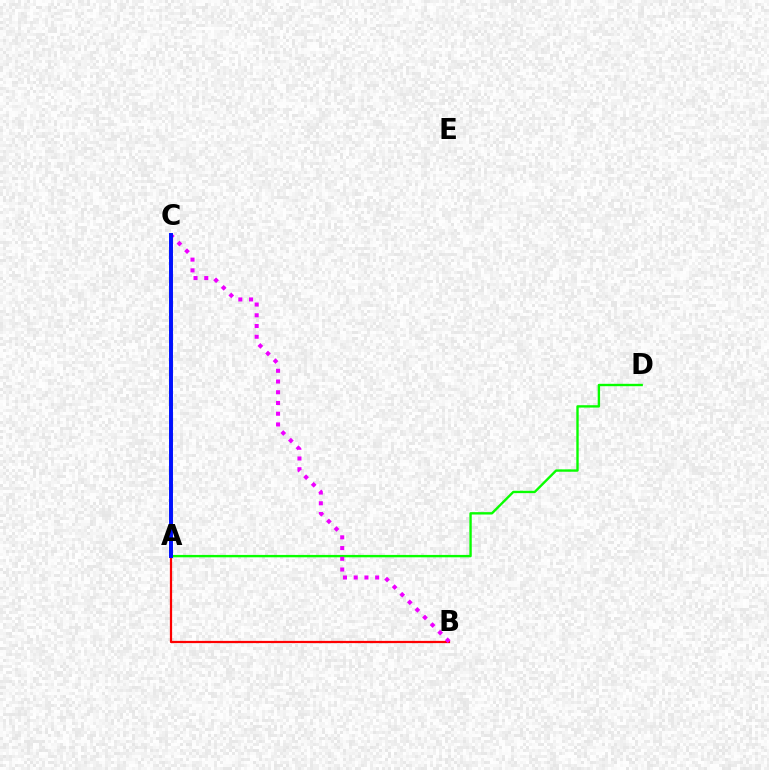{('A', 'D'): [{'color': '#08ff00', 'line_style': 'solid', 'thickness': 1.71}], ('A', 'C'): [{'color': '#fcf500', 'line_style': 'solid', 'thickness': 1.99}, {'color': '#00fff6', 'line_style': 'solid', 'thickness': 1.6}, {'color': '#0010ff', 'line_style': 'solid', 'thickness': 2.84}], ('A', 'B'): [{'color': '#ff0000', 'line_style': 'solid', 'thickness': 1.61}], ('B', 'C'): [{'color': '#ee00ff', 'line_style': 'dotted', 'thickness': 2.92}]}